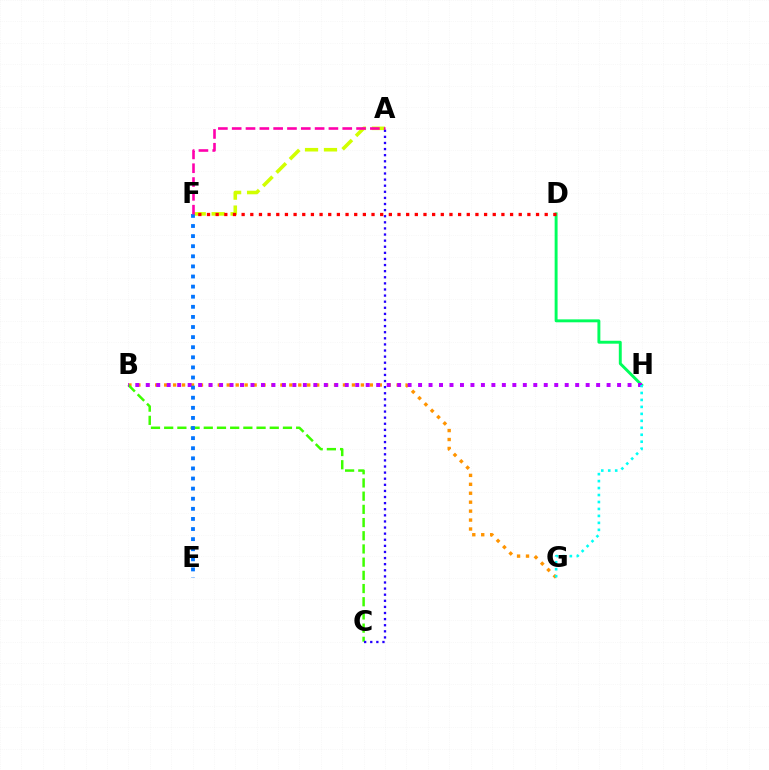{('B', 'G'): [{'color': '#ff9400', 'line_style': 'dotted', 'thickness': 2.43}], ('A', 'F'): [{'color': '#d1ff00', 'line_style': 'dashed', 'thickness': 2.57}, {'color': '#ff00ac', 'line_style': 'dashed', 'thickness': 1.88}], ('B', 'C'): [{'color': '#3dff00', 'line_style': 'dashed', 'thickness': 1.79}], ('A', 'C'): [{'color': '#2500ff', 'line_style': 'dotted', 'thickness': 1.66}], ('D', 'H'): [{'color': '#00ff5c', 'line_style': 'solid', 'thickness': 2.11}], ('D', 'F'): [{'color': '#ff0000', 'line_style': 'dotted', 'thickness': 2.35}], ('B', 'H'): [{'color': '#b900ff', 'line_style': 'dotted', 'thickness': 2.85}], ('E', 'F'): [{'color': '#0074ff', 'line_style': 'dotted', 'thickness': 2.74}], ('G', 'H'): [{'color': '#00fff6', 'line_style': 'dotted', 'thickness': 1.89}]}